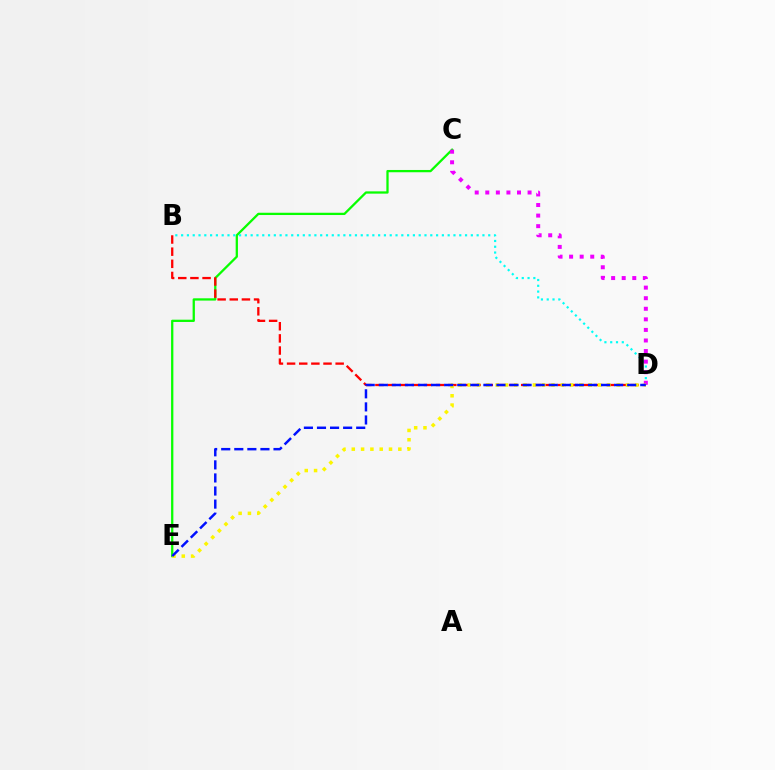{('C', 'E'): [{'color': '#08ff00', 'line_style': 'solid', 'thickness': 1.64}], ('B', 'D'): [{'color': '#00fff6', 'line_style': 'dotted', 'thickness': 1.57}, {'color': '#ff0000', 'line_style': 'dashed', 'thickness': 1.65}], ('C', 'D'): [{'color': '#ee00ff', 'line_style': 'dotted', 'thickness': 2.87}], ('D', 'E'): [{'color': '#fcf500', 'line_style': 'dotted', 'thickness': 2.53}, {'color': '#0010ff', 'line_style': 'dashed', 'thickness': 1.78}]}